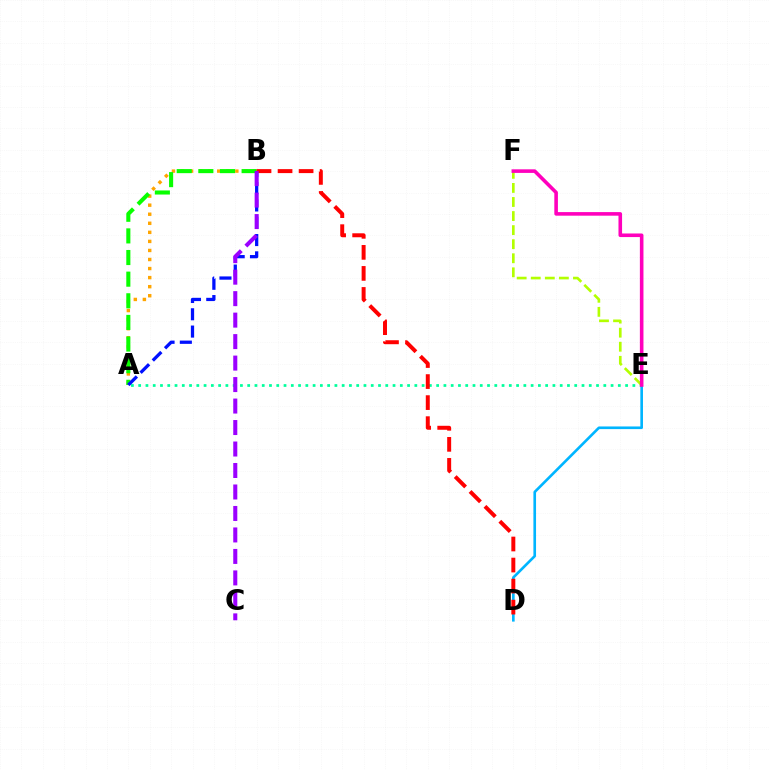{('A', 'E'): [{'color': '#00ff9d', 'line_style': 'dotted', 'thickness': 1.97}], ('A', 'B'): [{'color': '#ffa500', 'line_style': 'dotted', 'thickness': 2.46}, {'color': '#08ff00', 'line_style': 'dashed', 'thickness': 2.94}, {'color': '#0010ff', 'line_style': 'dashed', 'thickness': 2.35}], ('E', 'F'): [{'color': '#b3ff00', 'line_style': 'dashed', 'thickness': 1.91}, {'color': '#ff00bd', 'line_style': 'solid', 'thickness': 2.59}], ('D', 'E'): [{'color': '#00b5ff', 'line_style': 'solid', 'thickness': 1.9}], ('B', 'D'): [{'color': '#ff0000', 'line_style': 'dashed', 'thickness': 2.86}], ('B', 'C'): [{'color': '#9b00ff', 'line_style': 'dashed', 'thickness': 2.92}]}